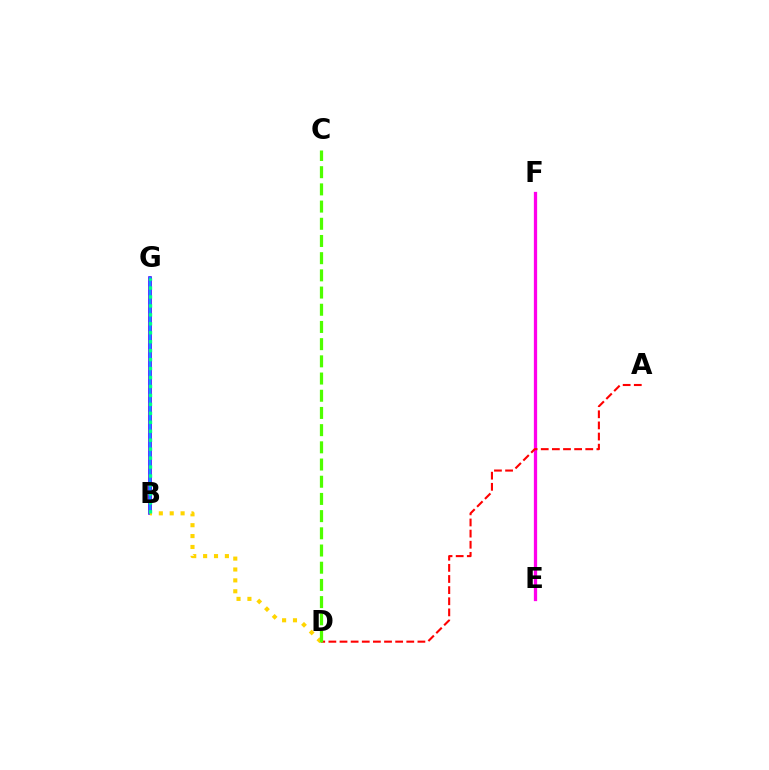{('B', 'G'): [{'color': '#3700ff', 'line_style': 'solid', 'thickness': 2.57}, {'color': '#009eff', 'line_style': 'solid', 'thickness': 1.5}, {'color': '#00ff86', 'line_style': 'dotted', 'thickness': 2.43}], ('E', 'F'): [{'color': '#ff00ed', 'line_style': 'solid', 'thickness': 2.36}], ('B', 'D'): [{'color': '#ffd500', 'line_style': 'dotted', 'thickness': 2.96}], ('A', 'D'): [{'color': '#ff0000', 'line_style': 'dashed', 'thickness': 1.51}], ('C', 'D'): [{'color': '#4fff00', 'line_style': 'dashed', 'thickness': 2.34}]}